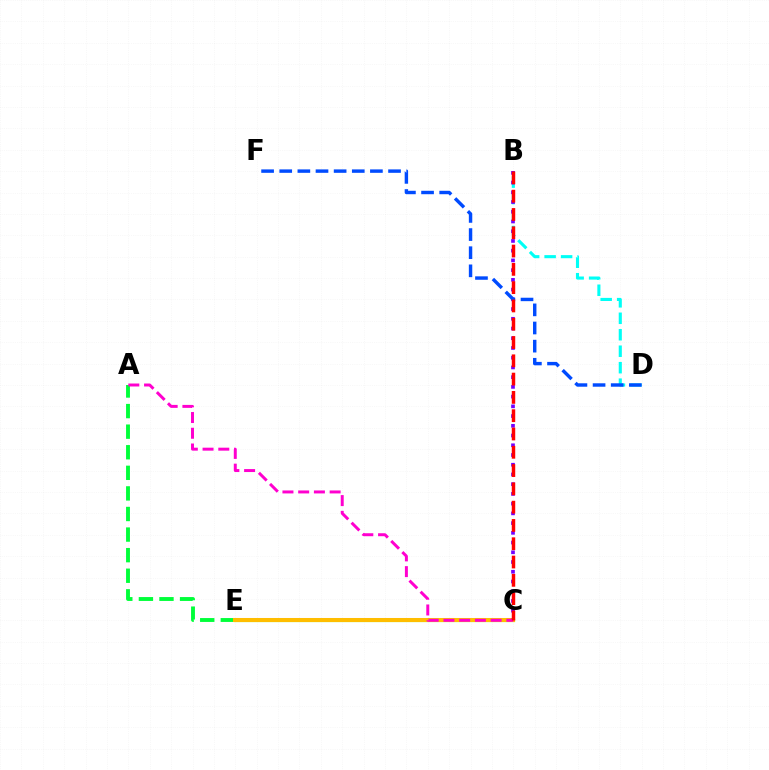{('C', 'E'): [{'color': '#84ff00', 'line_style': 'solid', 'thickness': 2.3}, {'color': '#ffbd00', 'line_style': 'solid', 'thickness': 2.9}], ('A', 'E'): [{'color': '#00ff39', 'line_style': 'dashed', 'thickness': 2.8}], ('B', 'D'): [{'color': '#00fff6', 'line_style': 'dashed', 'thickness': 2.24}], ('B', 'C'): [{'color': '#7200ff', 'line_style': 'dotted', 'thickness': 2.64}, {'color': '#ff0000', 'line_style': 'dashed', 'thickness': 2.49}], ('A', 'C'): [{'color': '#ff00cf', 'line_style': 'dashed', 'thickness': 2.14}], ('D', 'F'): [{'color': '#004bff', 'line_style': 'dashed', 'thickness': 2.46}]}